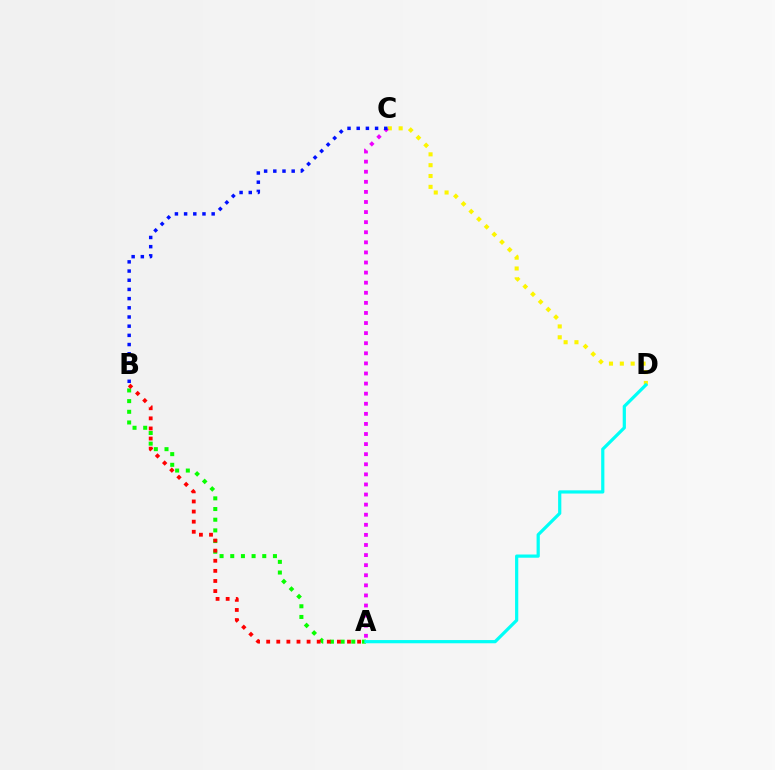{('C', 'D'): [{'color': '#fcf500', 'line_style': 'dotted', 'thickness': 2.94}], ('A', 'C'): [{'color': '#ee00ff', 'line_style': 'dotted', 'thickness': 2.74}], ('A', 'B'): [{'color': '#08ff00', 'line_style': 'dotted', 'thickness': 2.9}, {'color': '#ff0000', 'line_style': 'dotted', 'thickness': 2.74}], ('B', 'C'): [{'color': '#0010ff', 'line_style': 'dotted', 'thickness': 2.5}], ('A', 'D'): [{'color': '#00fff6', 'line_style': 'solid', 'thickness': 2.31}]}